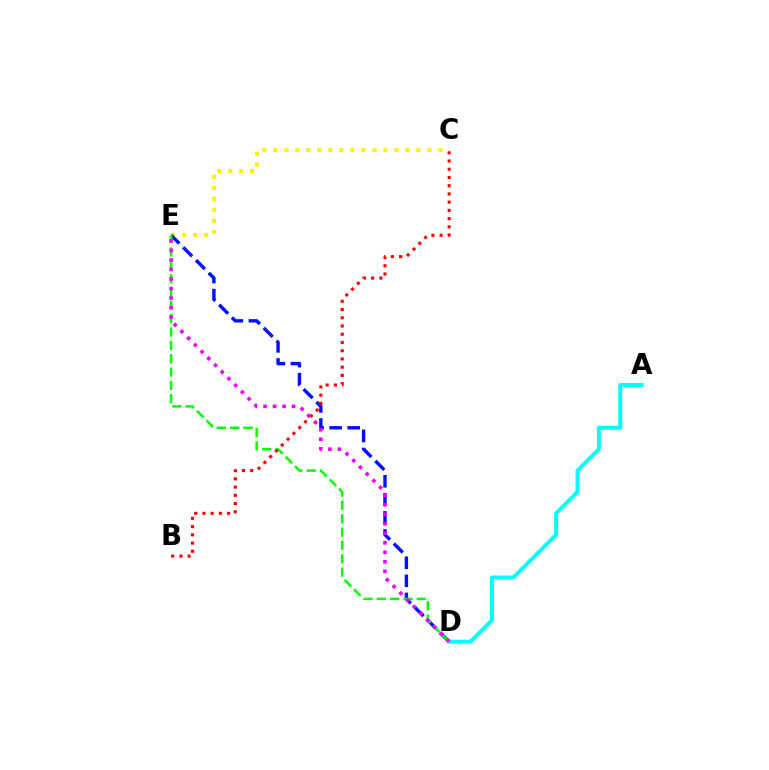{('C', 'E'): [{'color': '#fcf500', 'line_style': 'dotted', 'thickness': 2.99}], ('D', 'E'): [{'color': '#0010ff', 'line_style': 'dashed', 'thickness': 2.45}, {'color': '#08ff00', 'line_style': 'dashed', 'thickness': 1.81}, {'color': '#ee00ff', 'line_style': 'dotted', 'thickness': 2.58}], ('A', 'D'): [{'color': '#00fff6', 'line_style': 'solid', 'thickness': 2.86}], ('B', 'C'): [{'color': '#ff0000', 'line_style': 'dotted', 'thickness': 2.24}]}